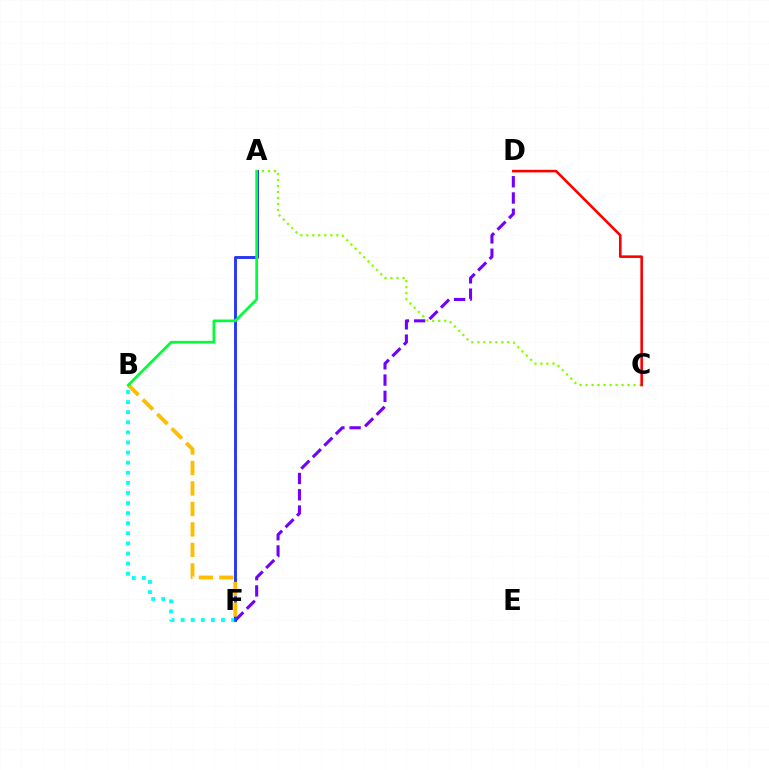{('D', 'F'): [{'color': '#7200ff', 'line_style': 'dashed', 'thickness': 2.21}], ('A', 'C'): [{'color': '#84ff00', 'line_style': 'dotted', 'thickness': 1.63}], ('A', 'F'): [{'color': '#ff00cf', 'line_style': 'solid', 'thickness': 2.11}, {'color': '#004bff', 'line_style': 'solid', 'thickness': 1.89}], ('B', 'F'): [{'color': '#00fff6', 'line_style': 'dotted', 'thickness': 2.74}, {'color': '#ffbd00', 'line_style': 'dashed', 'thickness': 2.78}], ('A', 'B'): [{'color': '#00ff39', 'line_style': 'solid', 'thickness': 1.96}], ('C', 'D'): [{'color': '#ff0000', 'line_style': 'solid', 'thickness': 1.87}]}